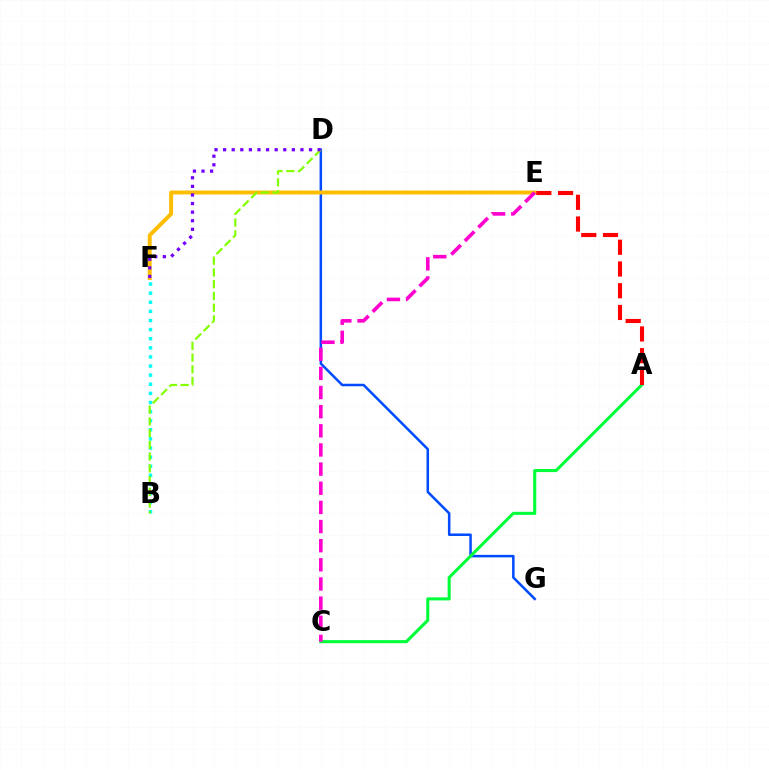{('D', 'G'): [{'color': '#004bff', 'line_style': 'solid', 'thickness': 1.81}], ('A', 'C'): [{'color': '#00ff39', 'line_style': 'solid', 'thickness': 2.21}], ('E', 'F'): [{'color': '#ffbd00', 'line_style': 'solid', 'thickness': 2.84}], ('B', 'F'): [{'color': '#00fff6', 'line_style': 'dotted', 'thickness': 2.47}], ('B', 'D'): [{'color': '#84ff00', 'line_style': 'dashed', 'thickness': 1.6}], ('A', 'E'): [{'color': '#ff0000', 'line_style': 'dashed', 'thickness': 2.95}], ('C', 'E'): [{'color': '#ff00cf', 'line_style': 'dashed', 'thickness': 2.6}], ('D', 'F'): [{'color': '#7200ff', 'line_style': 'dotted', 'thickness': 2.33}]}